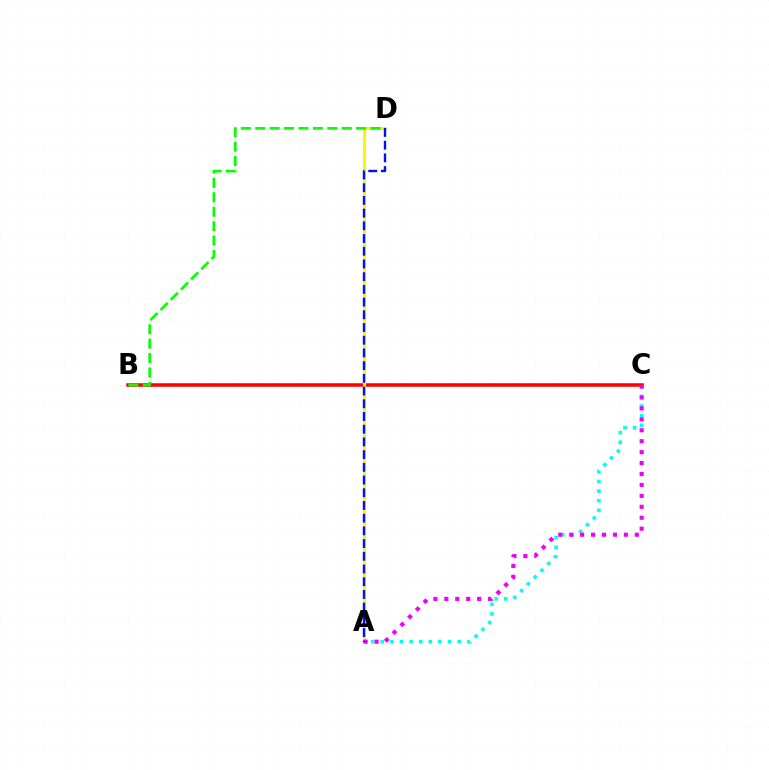{('B', 'C'): [{'color': '#ff0000', 'line_style': 'solid', 'thickness': 2.54}], ('A', 'C'): [{'color': '#00fff6', 'line_style': 'dotted', 'thickness': 2.61}, {'color': '#ee00ff', 'line_style': 'dotted', 'thickness': 2.97}], ('A', 'D'): [{'color': '#fcf500', 'line_style': 'solid', 'thickness': 2.21}, {'color': '#0010ff', 'line_style': 'dashed', 'thickness': 1.73}], ('B', 'D'): [{'color': '#08ff00', 'line_style': 'dashed', 'thickness': 1.96}]}